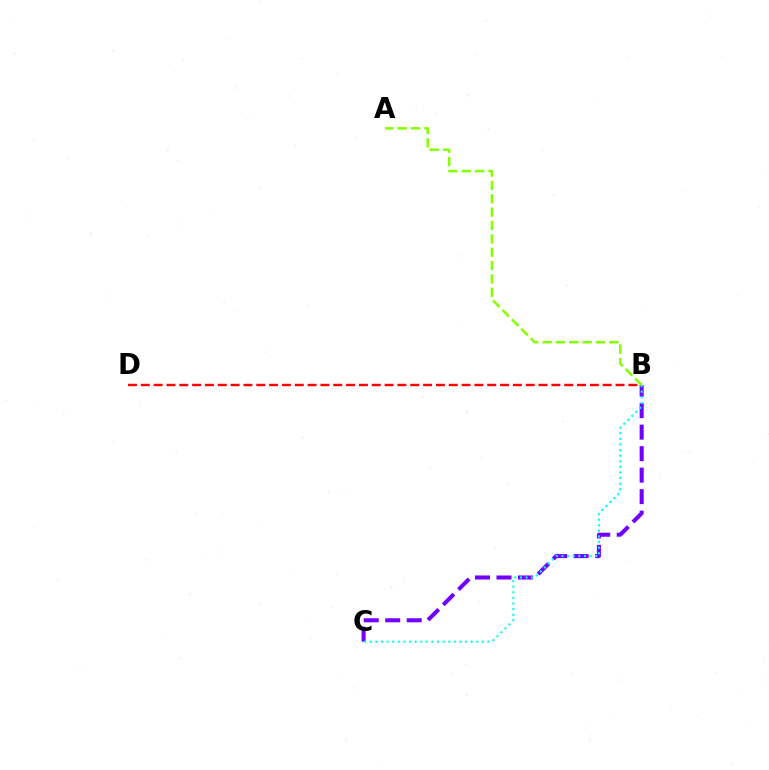{('B', 'C'): [{'color': '#7200ff', 'line_style': 'dashed', 'thickness': 2.92}, {'color': '#00fff6', 'line_style': 'dotted', 'thickness': 1.52}], ('B', 'D'): [{'color': '#ff0000', 'line_style': 'dashed', 'thickness': 1.74}], ('A', 'B'): [{'color': '#84ff00', 'line_style': 'dashed', 'thickness': 1.81}]}